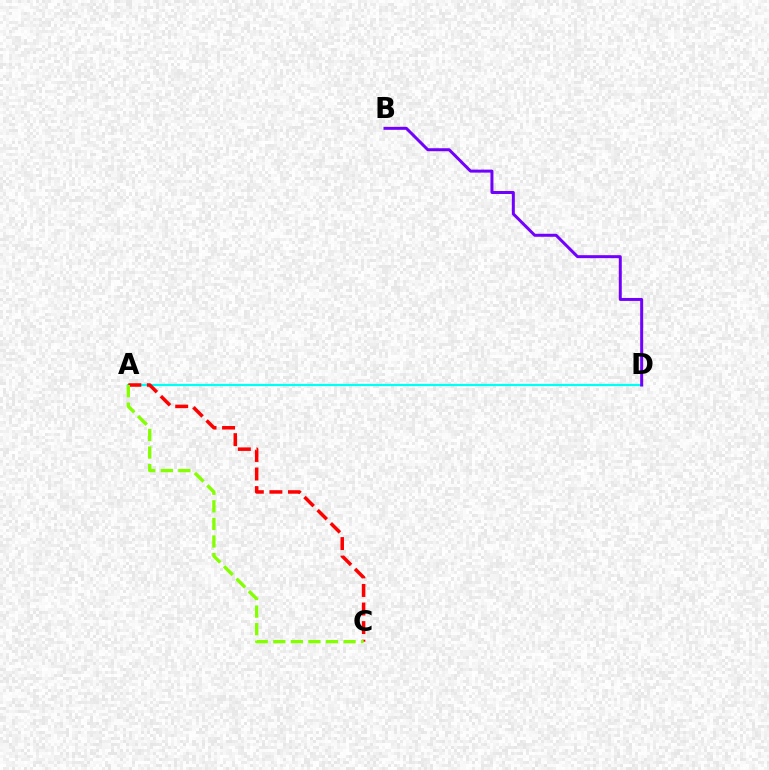{('A', 'D'): [{'color': '#00fff6', 'line_style': 'solid', 'thickness': 1.59}], ('B', 'D'): [{'color': '#7200ff', 'line_style': 'solid', 'thickness': 2.15}], ('A', 'C'): [{'color': '#ff0000', 'line_style': 'dashed', 'thickness': 2.52}, {'color': '#84ff00', 'line_style': 'dashed', 'thickness': 2.39}]}